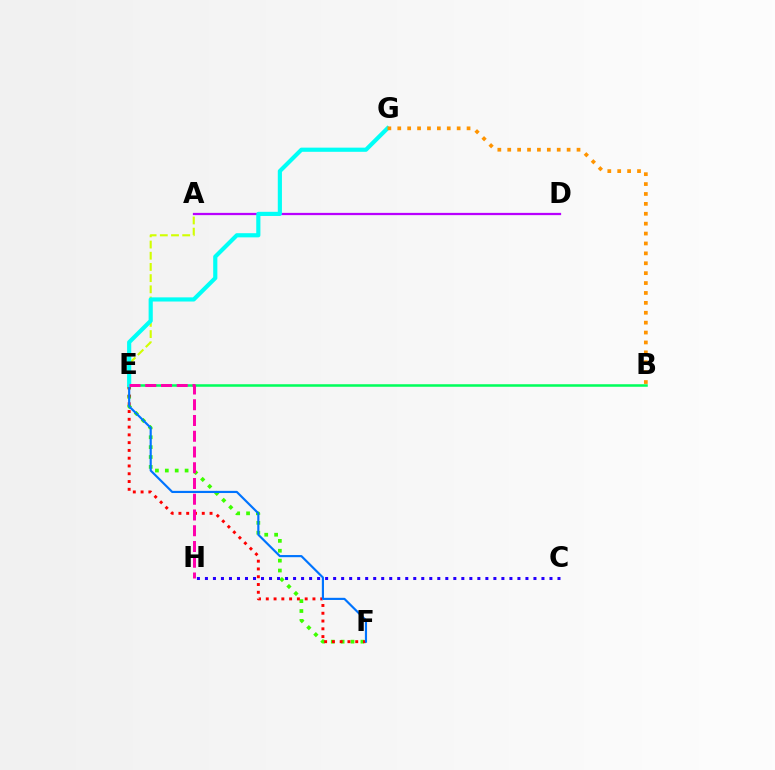{('A', 'D'): [{'color': '#b900ff', 'line_style': 'solid', 'thickness': 1.62}], ('B', 'E'): [{'color': '#00ff5c', 'line_style': 'solid', 'thickness': 1.82}], ('E', 'F'): [{'color': '#3dff00', 'line_style': 'dotted', 'thickness': 2.69}, {'color': '#ff0000', 'line_style': 'dotted', 'thickness': 2.11}, {'color': '#0074ff', 'line_style': 'solid', 'thickness': 1.55}], ('C', 'H'): [{'color': '#2500ff', 'line_style': 'dotted', 'thickness': 2.18}], ('A', 'E'): [{'color': '#d1ff00', 'line_style': 'dashed', 'thickness': 1.52}], ('E', 'G'): [{'color': '#00fff6', 'line_style': 'solid', 'thickness': 2.99}], ('E', 'H'): [{'color': '#ff00ac', 'line_style': 'dashed', 'thickness': 2.14}], ('B', 'G'): [{'color': '#ff9400', 'line_style': 'dotted', 'thickness': 2.69}]}